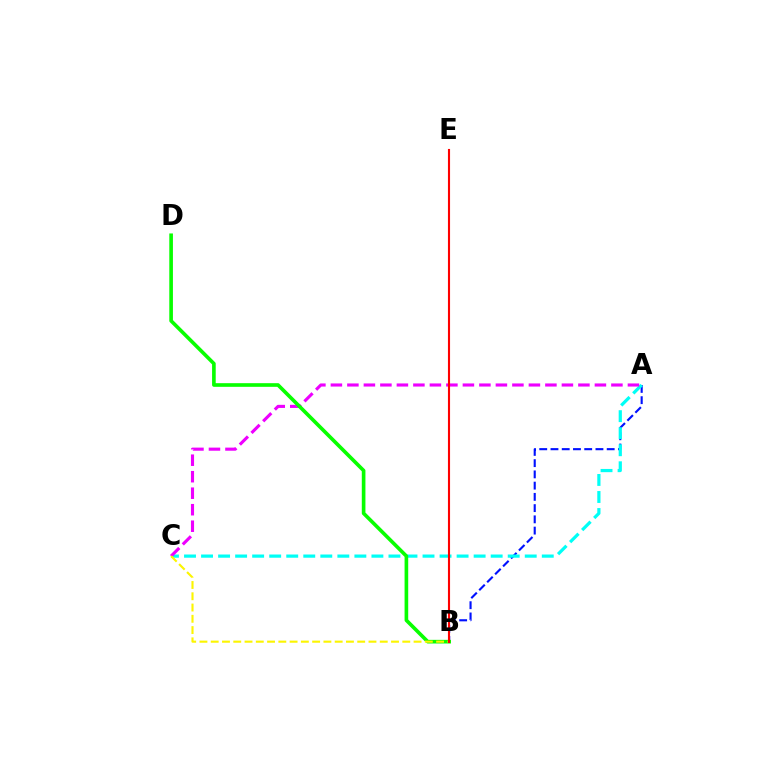{('A', 'B'): [{'color': '#0010ff', 'line_style': 'dashed', 'thickness': 1.53}], ('A', 'C'): [{'color': '#00fff6', 'line_style': 'dashed', 'thickness': 2.31}, {'color': '#ee00ff', 'line_style': 'dashed', 'thickness': 2.24}], ('B', 'D'): [{'color': '#08ff00', 'line_style': 'solid', 'thickness': 2.62}], ('B', 'C'): [{'color': '#fcf500', 'line_style': 'dashed', 'thickness': 1.53}], ('B', 'E'): [{'color': '#ff0000', 'line_style': 'solid', 'thickness': 1.52}]}